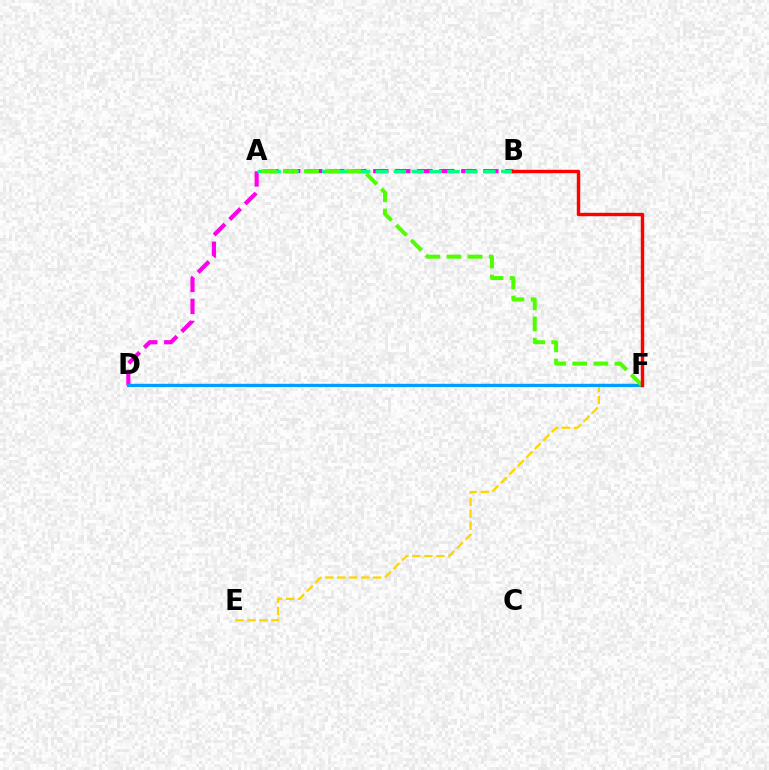{('E', 'F'): [{'color': '#ffd500', 'line_style': 'dashed', 'thickness': 1.63}], ('D', 'F'): [{'color': '#3700ff', 'line_style': 'solid', 'thickness': 1.58}, {'color': '#009eff', 'line_style': 'solid', 'thickness': 2.22}], ('B', 'D'): [{'color': '#ff00ed', 'line_style': 'dashed', 'thickness': 2.99}], ('A', 'B'): [{'color': '#00ff86', 'line_style': 'dashed', 'thickness': 2.43}], ('A', 'F'): [{'color': '#4fff00', 'line_style': 'dashed', 'thickness': 2.87}], ('B', 'F'): [{'color': '#ff0000', 'line_style': 'solid', 'thickness': 2.46}]}